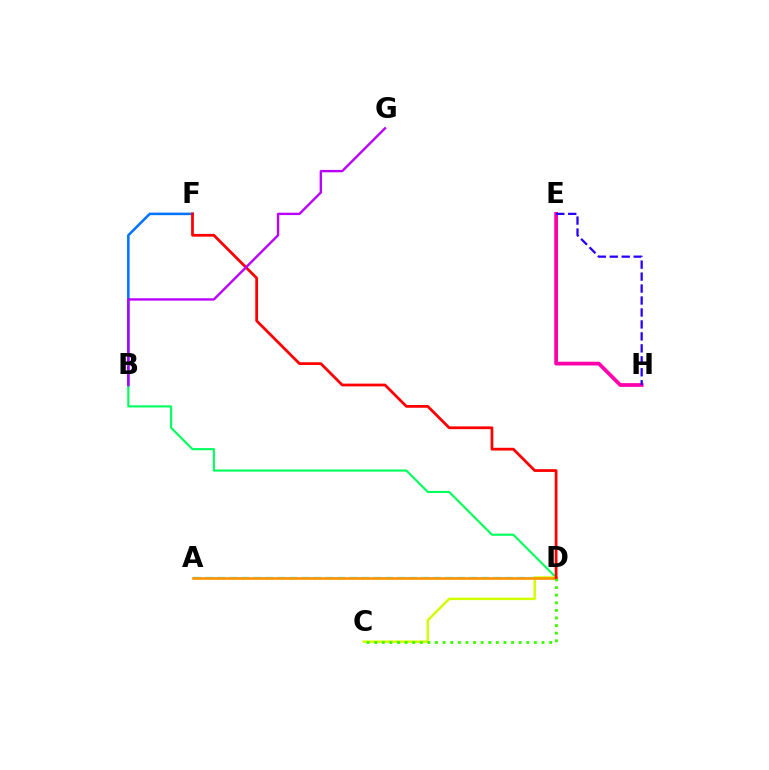{('E', 'H'): [{'color': '#ff00ac', 'line_style': 'solid', 'thickness': 2.69}, {'color': '#2500ff', 'line_style': 'dashed', 'thickness': 1.62}], ('A', 'D'): [{'color': '#00fff6', 'line_style': 'dashed', 'thickness': 1.63}, {'color': '#ff9400', 'line_style': 'solid', 'thickness': 1.93}], ('B', 'D'): [{'color': '#00ff5c', 'line_style': 'solid', 'thickness': 1.53}], ('C', 'D'): [{'color': '#d1ff00', 'line_style': 'solid', 'thickness': 1.76}, {'color': '#3dff00', 'line_style': 'dotted', 'thickness': 2.07}], ('B', 'F'): [{'color': '#0074ff', 'line_style': 'solid', 'thickness': 1.83}], ('D', 'F'): [{'color': '#ff0000', 'line_style': 'solid', 'thickness': 1.99}], ('B', 'G'): [{'color': '#b900ff', 'line_style': 'solid', 'thickness': 1.71}]}